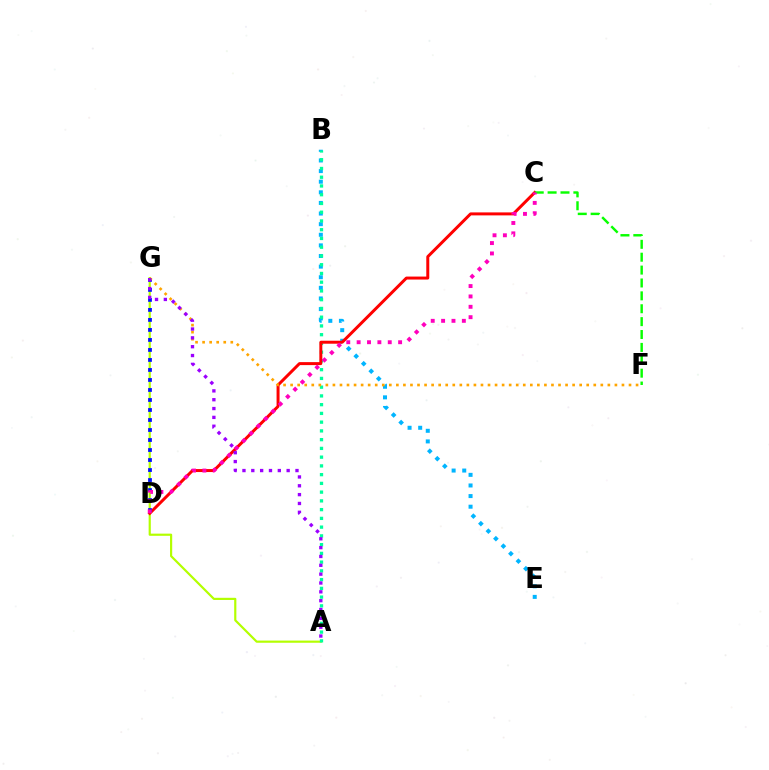{('A', 'G'): [{'color': '#b3ff00', 'line_style': 'solid', 'thickness': 1.57}, {'color': '#9b00ff', 'line_style': 'dotted', 'thickness': 2.4}], ('B', 'E'): [{'color': '#00b5ff', 'line_style': 'dotted', 'thickness': 2.88}], ('A', 'B'): [{'color': '#00ff9d', 'line_style': 'dotted', 'thickness': 2.38}], ('C', 'D'): [{'color': '#ff0000', 'line_style': 'solid', 'thickness': 2.15}, {'color': '#ff00bd', 'line_style': 'dotted', 'thickness': 2.82}], ('D', 'G'): [{'color': '#0010ff', 'line_style': 'dotted', 'thickness': 2.72}], ('F', 'G'): [{'color': '#ffa500', 'line_style': 'dotted', 'thickness': 1.92}], ('C', 'F'): [{'color': '#08ff00', 'line_style': 'dashed', 'thickness': 1.75}]}